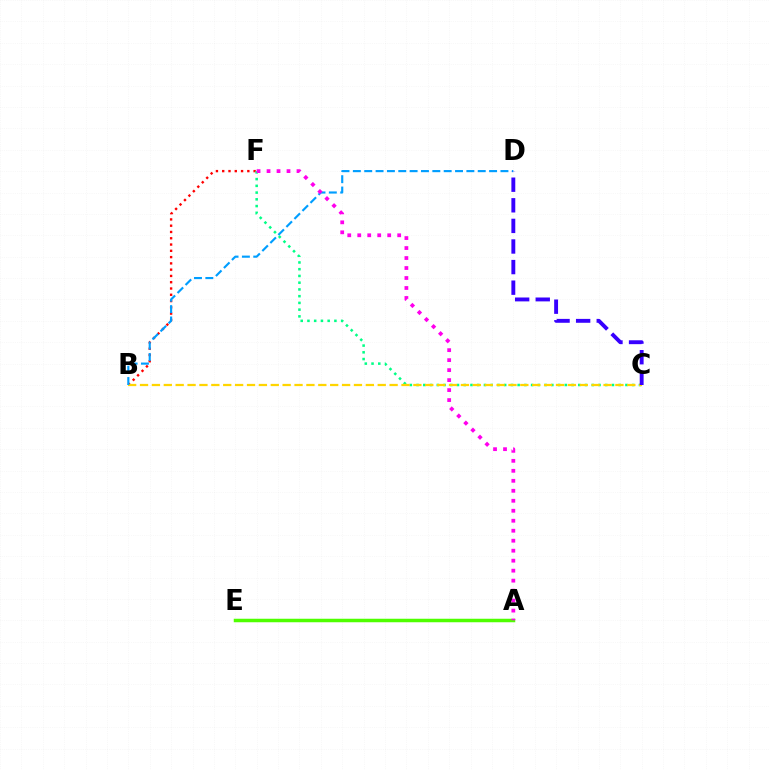{('B', 'F'): [{'color': '#ff0000', 'line_style': 'dotted', 'thickness': 1.71}], ('C', 'F'): [{'color': '#00ff86', 'line_style': 'dotted', 'thickness': 1.83}], ('A', 'E'): [{'color': '#4fff00', 'line_style': 'solid', 'thickness': 2.52}], ('B', 'C'): [{'color': '#ffd500', 'line_style': 'dashed', 'thickness': 1.61}], ('B', 'D'): [{'color': '#009eff', 'line_style': 'dashed', 'thickness': 1.54}], ('A', 'F'): [{'color': '#ff00ed', 'line_style': 'dotted', 'thickness': 2.71}], ('C', 'D'): [{'color': '#3700ff', 'line_style': 'dashed', 'thickness': 2.8}]}